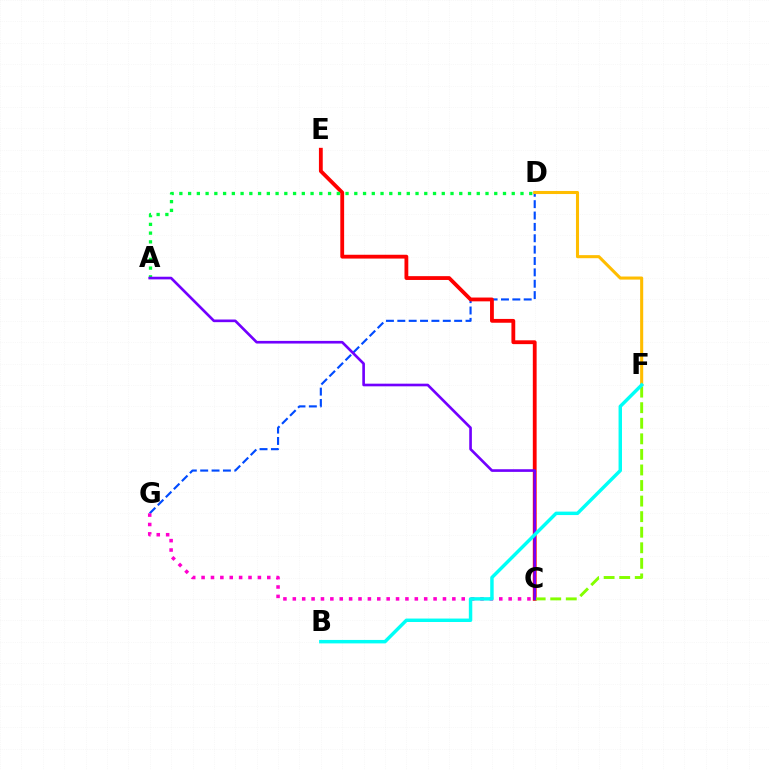{('D', 'G'): [{'color': '#004bff', 'line_style': 'dashed', 'thickness': 1.54}], ('D', 'F'): [{'color': '#ffbd00', 'line_style': 'solid', 'thickness': 2.21}], ('C', 'E'): [{'color': '#ff0000', 'line_style': 'solid', 'thickness': 2.75}], ('A', 'D'): [{'color': '#00ff39', 'line_style': 'dotted', 'thickness': 2.38}], ('C', 'F'): [{'color': '#84ff00', 'line_style': 'dashed', 'thickness': 2.11}], ('C', 'G'): [{'color': '#ff00cf', 'line_style': 'dotted', 'thickness': 2.55}], ('A', 'C'): [{'color': '#7200ff', 'line_style': 'solid', 'thickness': 1.91}], ('B', 'F'): [{'color': '#00fff6', 'line_style': 'solid', 'thickness': 2.48}]}